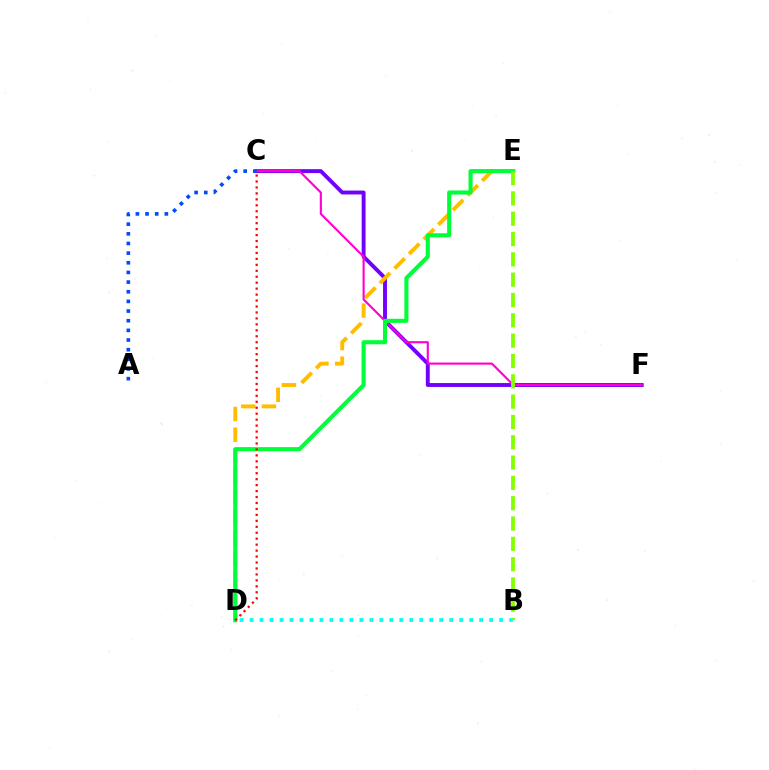{('B', 'D'): [{'color': '#00fff6', 'line_style': 'dotted', 'thickness': 2.71}], ('C', 'F'): [{'color': '#7200ff', 'line_style': 'solid', 'thickness': 2.81}, {'color': '#ff00cf', 'line_style': 'solid', 'thickness': 1.53}], ('D', 'E'): [{'color': '#ffbd00', 'line_style': 'dashed', 'thickness': 2.81}, {'color': '#00ff39', 'line_style': 'solid', 'thickness': 2.94}], ('C', 'D'): [{'color': '#ff0000', 'line_style': 'dotted', 'thickness': 1.62}], ('A', 'C'): [{'color': '#004bff', 'line_style': 'dotted', 'thickness': 2.62}], ('B', 'E'): [{'color': '#84ff00', 'line_style': 'dashed', 'thickness': 2.76}]}